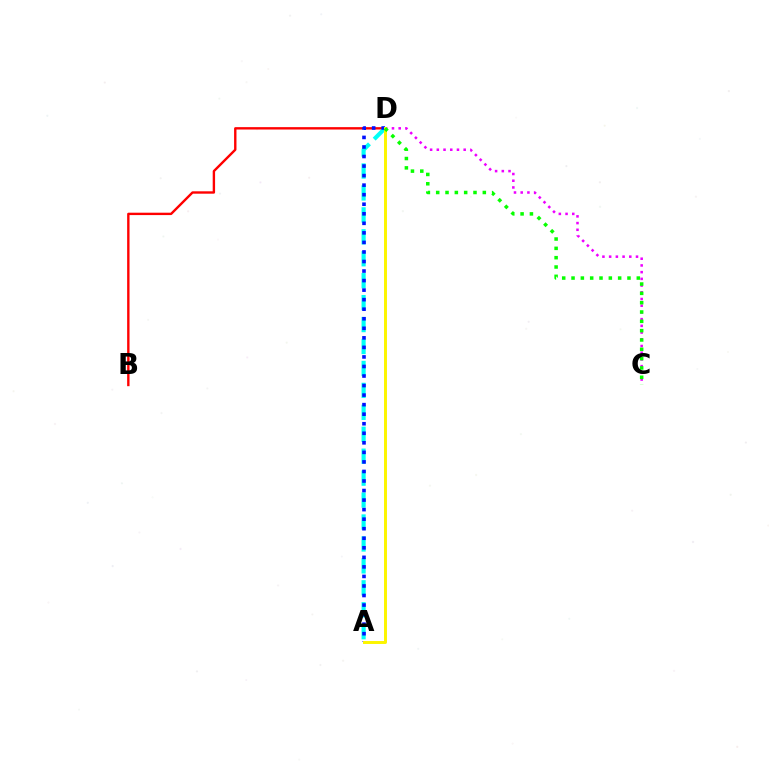{('C', 'D'): [{'color': '#ee00ff', 'line_style': 'dotted', 'thickness': 1.82}, {'color': '#08ff00', 'line_style': 'dotted', 'thickness': 2.53}], ('B', 'D'): [{'color': '#ff0000', 'line_style': 'solid', 'thickness': 1.72}], ('A', 'D'): [{'color': '#00fff6', 'line_style': 'dashed', 'thickness': 2.98}, {'color': '#0010ff', 'line_style': 'dotted', 'thickness': 2.59}, {'color': '#fcf500', 'line_style': 'solid', 'thickness': 2.13}]}